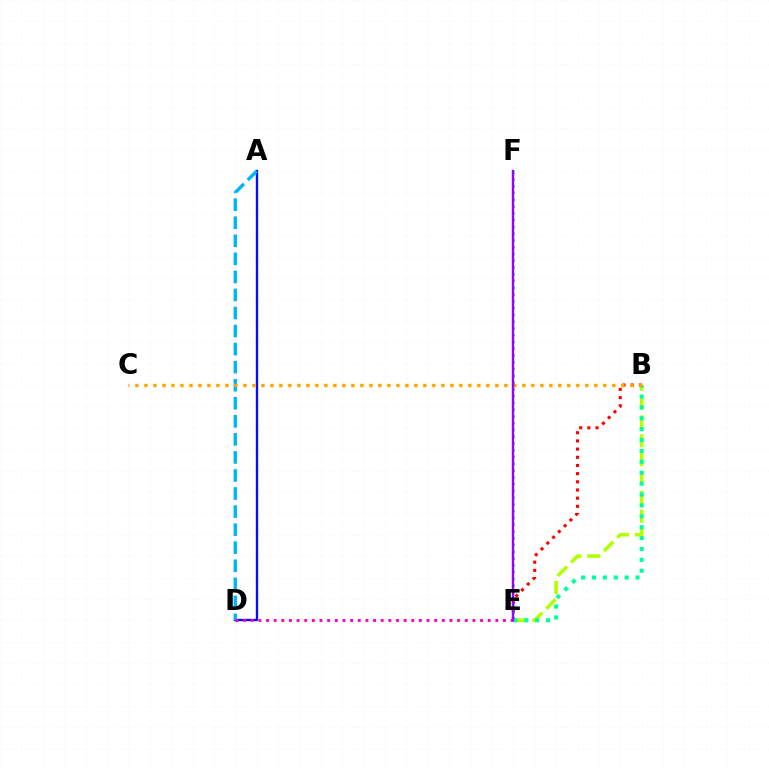{('A', 'D'): [{'color': '#0010ff', 'line_style': 'solid', 'thickness': 1.69}, {'color': '#00b5ff', 'line_style': 'dashed', 'thickness': 2.45}], ('B', 'E'): [{'color': '#b3ff00', 'line_style': 'dashed', 'thickness': 2.56}, {'color': '#ff0000', 'line_style': 'dotted', 'thickness': 2.22}, {'color': '#00ff9d', 'line_style': 'dotted', 'thickness': 2.96}], ('E', 'F'): [{'color': '#08ff00', 'line_style': 'dotted', 'thickness': 1.84}, {'color': '#9b00ff', 'line_style': 'solid', 'thickness': 1.76}], ('B', 'C'): [{'color': '#ffa500', 'line_style': 'dotted', 'thickness': 2.44}], ('D', 'E'): [{'color': '#ff00bd', 'line_style': 'dotted', 'thickness': 2.08}]}